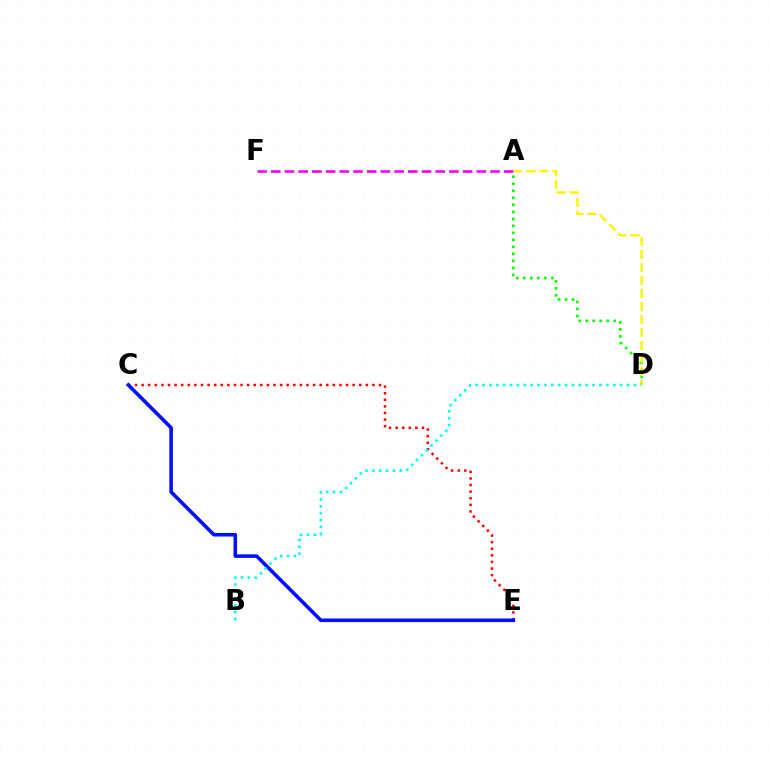{('C', 'E'): [{'color': '#ff0000', 'line_style': 'dotted', 'thickness': 1.79}, {'color': '#0010ff', 'line_style': 'solid', 'thickness': 2.58}], ('A', 'F'): [{'color': '#ee00ff', 'line_style': 'dashed', 'thickness': 1.86}], ('A', 'D'): [{'color': '#08ff00', 'line_style': 'dotted', 'thickness': 1.91}, {'color': '#fcf500', 'line_style': 'dashed', 'thickness': 1.76}], ('B', 'D'): [{'color': '#00fff6', 'line_style': 'dotted', 'thickness': 1.87}]}